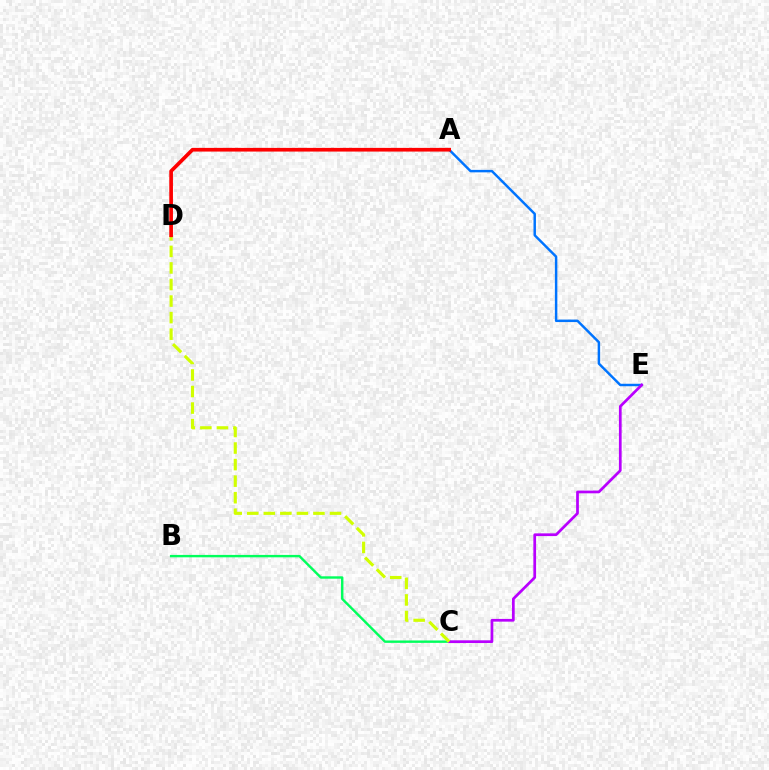{('A', 'E'): [{'color': '#0074ff', 'line_style': 'solid', 'thickness': 1.77}], ('B', 'C'): [{'color': '#00ff5c', 'line_style': 'solid', 'thickness': 1.73}], ('C', 'E'): [{'color': '#b900ff', 'line_style': 'solid', 'thickness': 1.96}], ('C', 'D'): [{'color': '#d1ff00', 'line_style': 'dashed', 'thickness': 2.25}], ('A', 'D'): [{'color': '#ff0000', 'line_style': 'solid', 'thickness': 2.65}]}